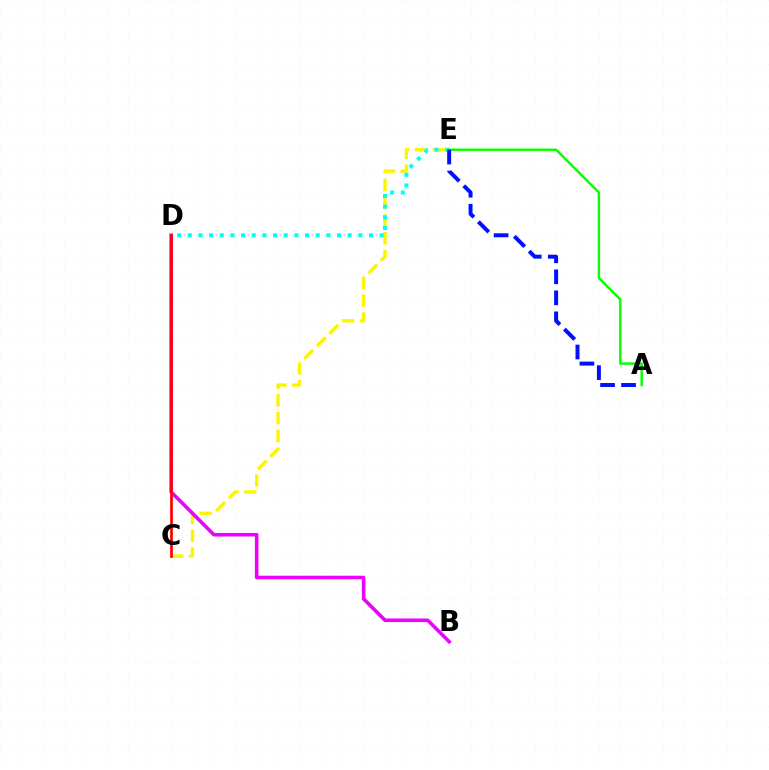{('C', 'E'): [{'color': '#fcf500', 'line_style': 'dashed', 'thickness': 2.42}], ('B', 'D'): [{'color': '#ee00ff', 'line_style': 'solid', 'thickness': 2.57}], ('D', 'E'): [{'color': '#00fff6', 'line_style': 'dotted', 'thickness': 2.9}], ('A', 'E'): [{'color': '#08ff00', 'line_style': 'solid', 'thickness': 1.75}, {'color': '#0010ff', 'line_style': 'dashed', 'thickness': 2.85}], ('C', 'D'): [{'color': '#ff0000', 'line_style': 'solid', 'thickness': 1.95}]}